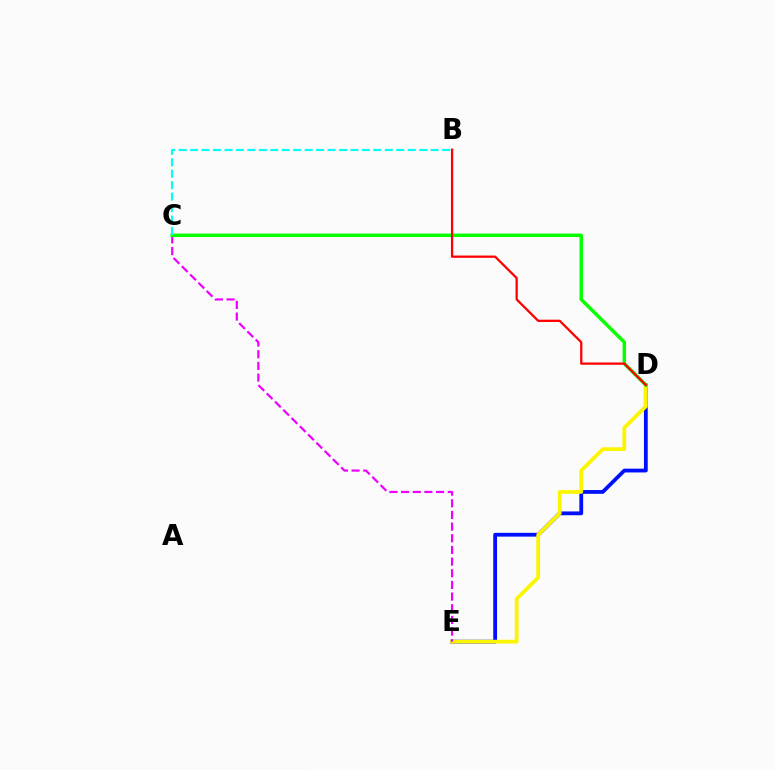{('D', 'E'): [{'color': '#0010ff', 'line_style': 'solid', 'thickness': 2.73}, {'color': '#fcf500', 'line_style': 'solid', 'thickness': 2.71}], ('C', 'E'): [{'color': '#ee00ff', 'line_style': 'dashed', 'thickness': 1.58}], ('C', 'D'): [{'color': '#08ff00', 'line_style': 'solid', 'thickness': 2.5}], ('B', 'C'): [{'color': '#00fff6', 'line_style': 'dashed', 'thickness': 1.56}], ('B', 'D'): [{'color': '#ff0000', 'line_style': 'solid', 'thickness': 1.64}]}